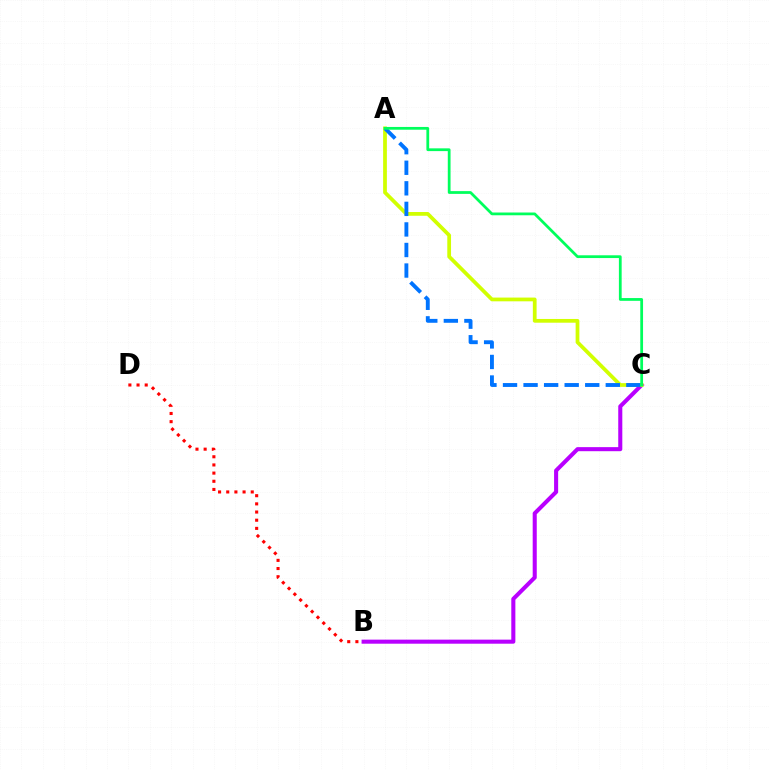{('B', 'C'): [{'color': '#b900ff', 'line_style': 'solid', 'thickness': 2.93}], ('B', 'D'): [{'color': '#ff0000', 'line_style': 'dotted', 'thickness': 2.22}], ('A', 'C'): [{'color': '#d1ff00', 'line_style': 'solid', 'thickness': 2.7}, {'color': '#0074ff', 'line_style': 'dashed', 'thickness': 2.79}, {'color': '#00ff5c', 'line_style': 'solid', 'thickness': 1.99}]}